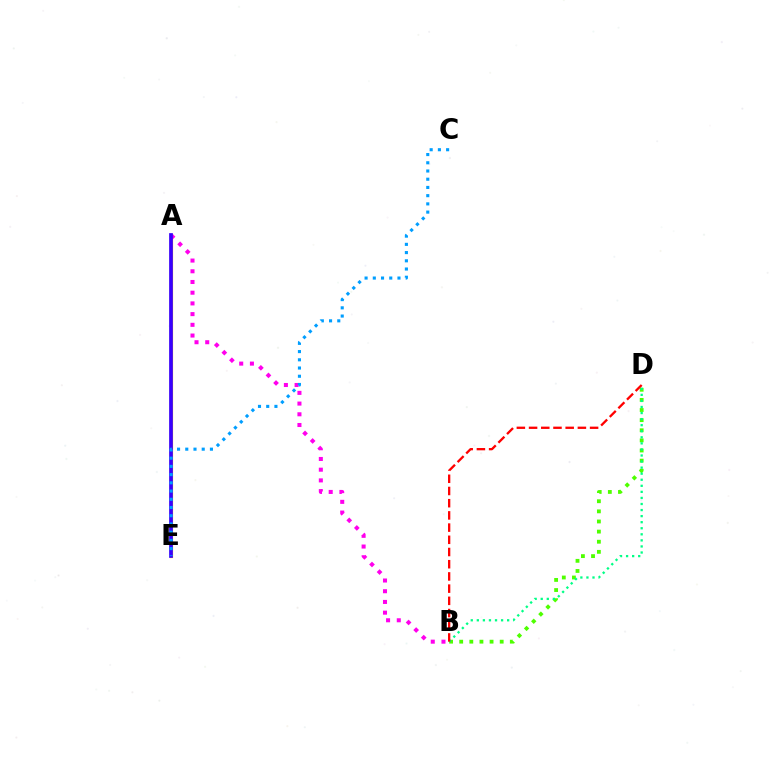{('A', 'E'): [{'color': '#ffd500', 'line_style': 'solid', 'thickness': 2.33}, {'color': '#3700ff', 'line_style': 'solid', 'thickness': 2.68}], ('B', 'D'): [{'color': '#4fff00', 'line_style': 'dotted', 'thickness': 2.75}, {'color': '#00ff86', 'line_style': 'dotted', 'thickness': 1.65}, {'color': '#ff0000', 'line_style': 'dashed', 'thickness': 1.66}], ('A', 'B'): [{'color': '#ff00ed', 'line_style': 'dotted', 'thickness': 2.91}], ('C', 'E'): [{'color': '#009eff', 'line_style': 'dotted', 'thickness': 2.23}]}